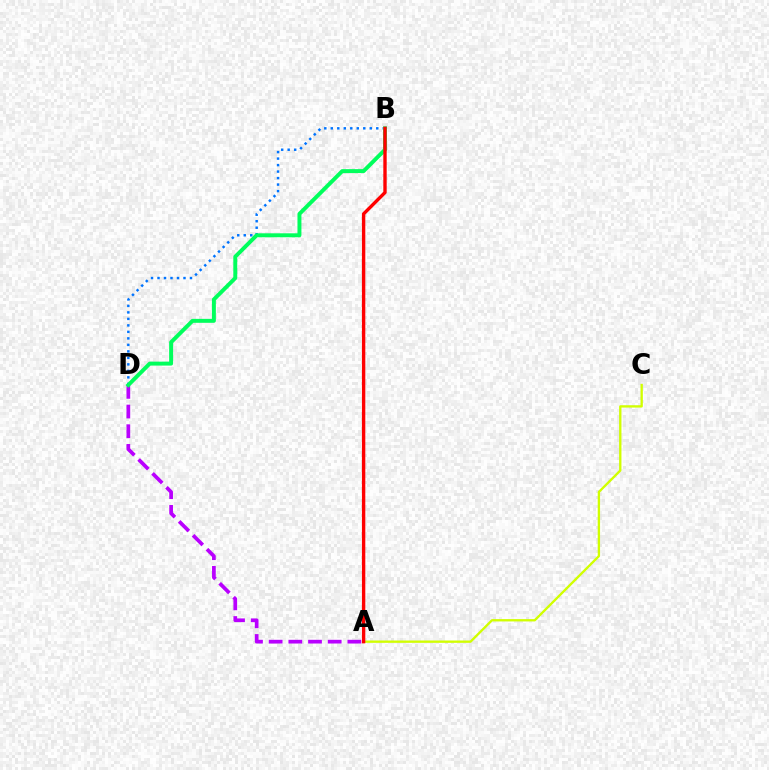{('A', 'D'): [{'color': '#b900ff', 'line_style': 'dashed', 'thickness': 2.67}], ('A', 'C'): [{'color': '#d1ff00', 'line_style': 'solid', 'thickness': 1.68}], ('B', 'D'): [{'color': '#0074ff', 'line_style': 'dotted', 'thickness': 1.77}, {'color': '#00ff5c', 'line_style': 'solid', 'thickness': 2.84}], ('A', 'B'): [{'color': '#ff0000', 'line_style': 'solid', 'thickness': 2.43}]}